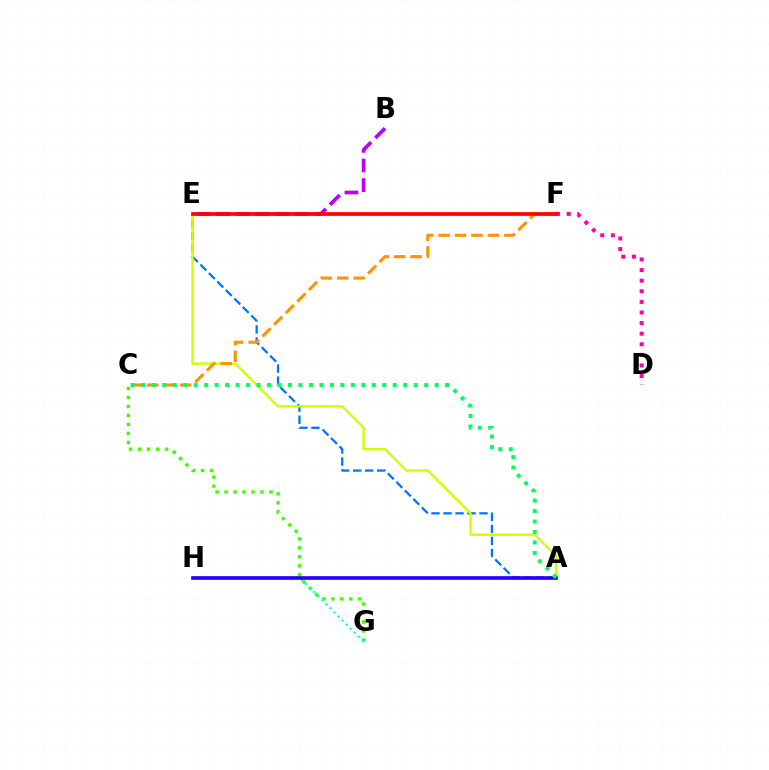{('B', 'E'): [{'color': '#b900ff', 'line_style': 'dashed', 'thickness': 2.66}], ('A', 'E'): [{'color': '#0074ff', 'line_style': 'dashed', 'thickness': 1.63}, {'color': '#d1ff00', 'line_style': 'solid', 'thickness': 1.7}], ('C', 'G'): [{'color': '#3dff00', 'line_style': 'dotted', 'thickness': 2.44}], ('G', 'H'): [{'color': '#00fff6', 'line_style': 'dotted', 'thickness': 1.56}], ('A', 'H'): [{'color': '#2500ff', 'line_style': 'solid', 'thickness': 2.63}], ('C', 'F'): [{'color': '#ff9400', 'line_style': 'dashed', 'thickness': 2.23}], ('A', 'C'): [{'color': '#00ff5c', 'line_style': 'dotted', 'thickness': 2.85}], ('D', 'F'): [{'color': '#ff00ac', 'line_style': 'dotted', 'thickness': 2.88}], ('E', 'F'): [{'color': '#ff0000', 'line_style': 'solid', 'thickness': 2.66}]}